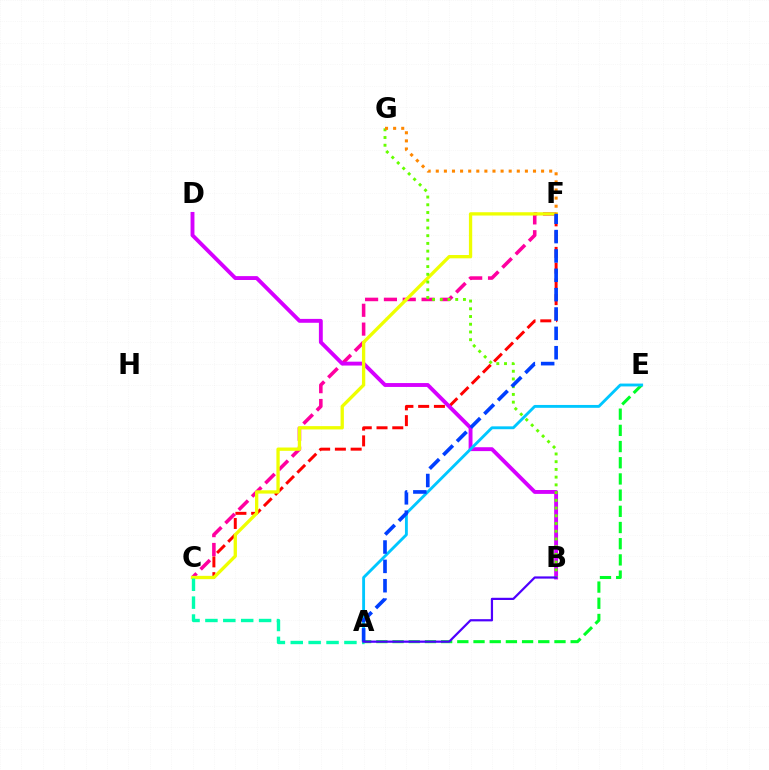{('A', 'E'): [{'color': '#00ff27', 'line_style': 'dashed', 'thickness': 2.2}, {'color': '#00c7ff', 'line_style': 'solid', 'thickness': 2.06}], ('C', 'F'): [{'color': '#ff0000', 'line_style': 'dashed', 'thickness': 2.14}, {'color': '#ff00a0', 'line_style': 'dashed', 'thickness': 2.56}, {'color': '#eeff00', 'line_style': 'solid', 'thickness': 2.38}], ('B', 'D'): [{'color': '#d600ff', 'line_style': 'solid', 'thickness': 2.79}], ('B', 'G'): [{'color': '#66ff00', 'line_style': 'dotted', 'thickness': 2.1}], ('F', 'G'): [{'color': '#ff8800', 'line_style': 'dotted', 'thickness': 2.2}], ('A', 'C'): [{'color': '#00ffaf', 'line_style': 'dashed', 'thickness': 2.43}], ('A', 'F'): [{'color': '#003fff', 'line_style': 'dashed', 'thickness': 2.63}], ('A', 'B'): [{'color': '#4f00ff', 'line_style': 'solid', 'thickness': 1.59}]}